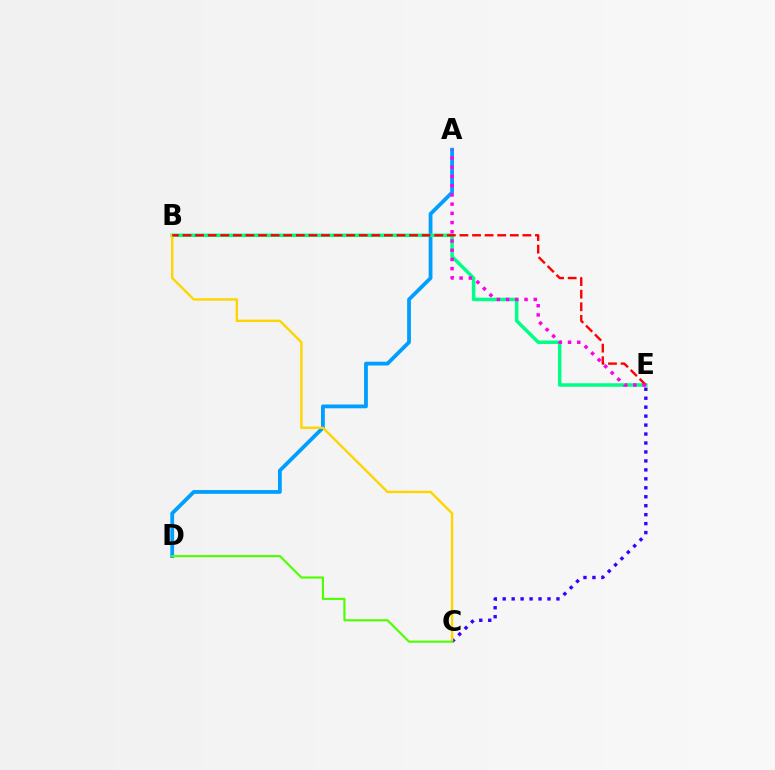{('C', 'E'): [{'color': '#3700ff', 'line_style': 'dotted', 'thickness': 2.43}], ('A', 'D'): [{'color': '#009eff', 'line_style': 'solid', 'thickness': 2.73}], ('B', 'E'): [{'color': '#00ff86', 'line_style': 'solid', 'thickness': 2.51}, {'color': '#ff0000', 'line_style': 'dashed', 'thickness': 1.71}], ('B', 'C'): [{'color': '#ffd500', 'line_style': 'solid', 'thickness': 1.73}], ('C', 'D'): [{'color': '#4fff00', 'line_style': 'solid', 'thickness': 1.54}], ('A', 'E'): [{'color': '#ff00ed', 'line_style': 'dotted', 'thickness': 2.5}]}